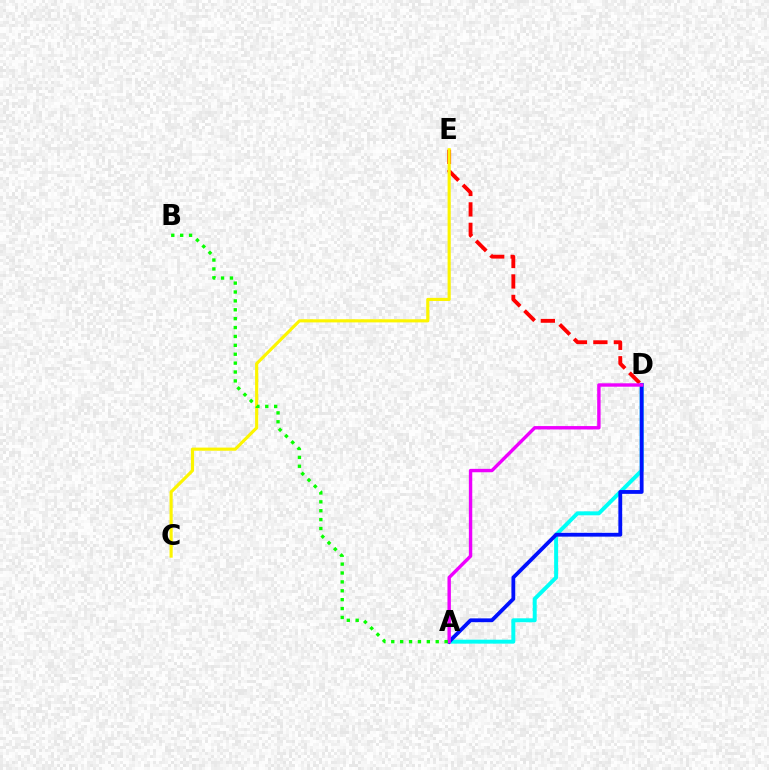{('A', 'D'): [{'color': '#00fff6', 'line_style': 'solid', 'thickness': 2.84}, {'color': '#0010ff', 'line_style': 'solid', 'thickness': 2.74}, {'color': '#ee00ff', 'line_style': 'solid', 'thickness': 2.45}], ('D', 'E'): [{'color': '#ff0000', 'line_style': 'dashed', 'thickness': 2.78}], ('C', 'E'): [{'color': '#fcf500', 'line_style': 'solid', 'thickness': 2.26}], ('A', 'B'): [{'color': '#08ff00', 'line_style': 'dotted', 'thickness': 2.42}]}